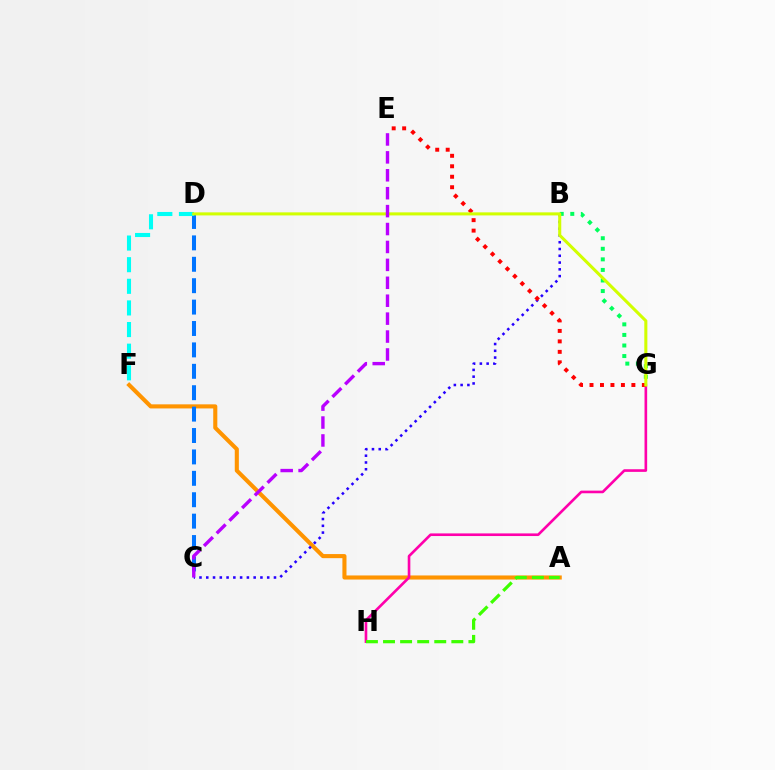{('B', 'G'): [{'color': '#00ff5c', 'line_style': 'dotted', 'thickness': 2.87}], ('A', 'F'): [{'color': '#ff9400', 'line_style': 'solid', 'thickness': 2.94}], ('C', 'D'): [{'color': '#0074ff', 'line_style': 'dashed', 'thickness': 2.91}], ('D', 'F'): [{'color': '#00fff6', 'line_style': 'dashed', 'thickness': 2.94}], ('B', 'C'): [{'color': '#2500ff', 'line_style': 'dotted', 'thickness': 1.84}], ('G', 'H'): [{'color': '#ff00ac', 'line_style': 'solid', 'thickness': 1.9}], ('E', 'G'): [{'color': '#ff0000', 'line_style': 'dotted', 'thickness': 2.84}], ('A', 'H'): [{'color': '#3dff00', 'line_style': 'dashed', 'thickness': 2.32}], ('D', 'G'): [{'color': '#d1ff00', 'line_style': 'solid', 'thickness': 2.2}], ('C', 'E'): [{'color': '#b900ff', 'line_style': 'dashed', 'thickness': 2.43}]}